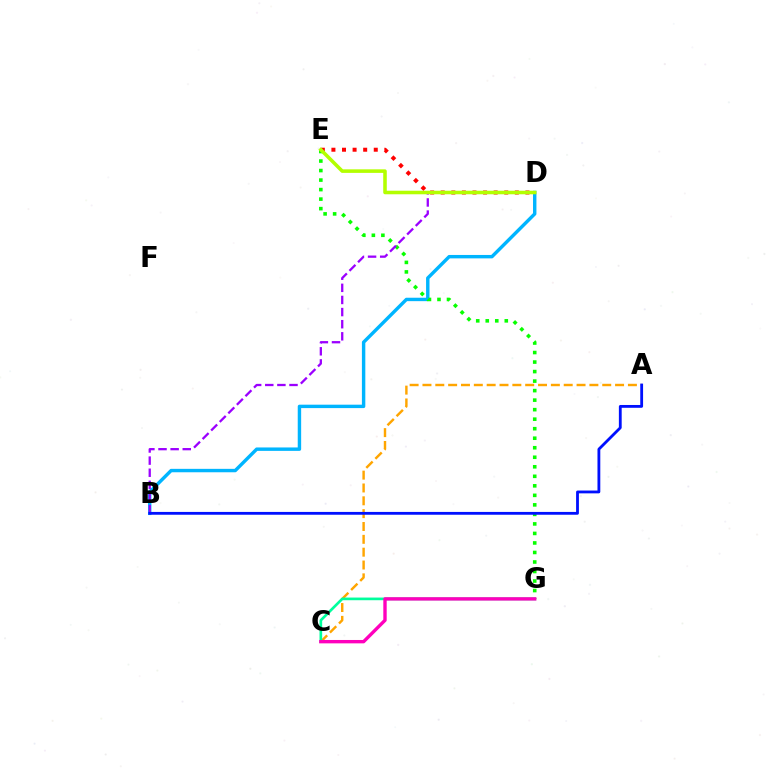{('B', 'D'): [{'color': '#00b5ff', 'line_style': 'solid', 'thickness': 2.46}, {'color': '#9b00ff', 'line_style': 'dashed', 'thickness': 1.65}], ('E', 'G'): [{'color': '#08ff00', 'line_style': 'dotted', 'thickness': 2.59}], ('D', 'E'): [{'color': '#ff0000', 'line_style': 'dotted', 'thickness': 2.88}, {'color': '#b3ff00', 'line_style': 'solid', 'thickness': 2.56}], ('A', 'C'): [{'color': '#ffa500', 'line_style': 'dashed', 'thickness': 1.74}], ('C', 'G'): [{'color': '#00ff9d', 'line_style': 'solid', 'thickness': 1.92}, {'color': '#ff00bd', 'line_style': 'solid', 'thickness': 2.43}], ('A', 'B'): [{'color': '#0010ff', 'line_style': 'solid', 'thickness': 2.03}]}